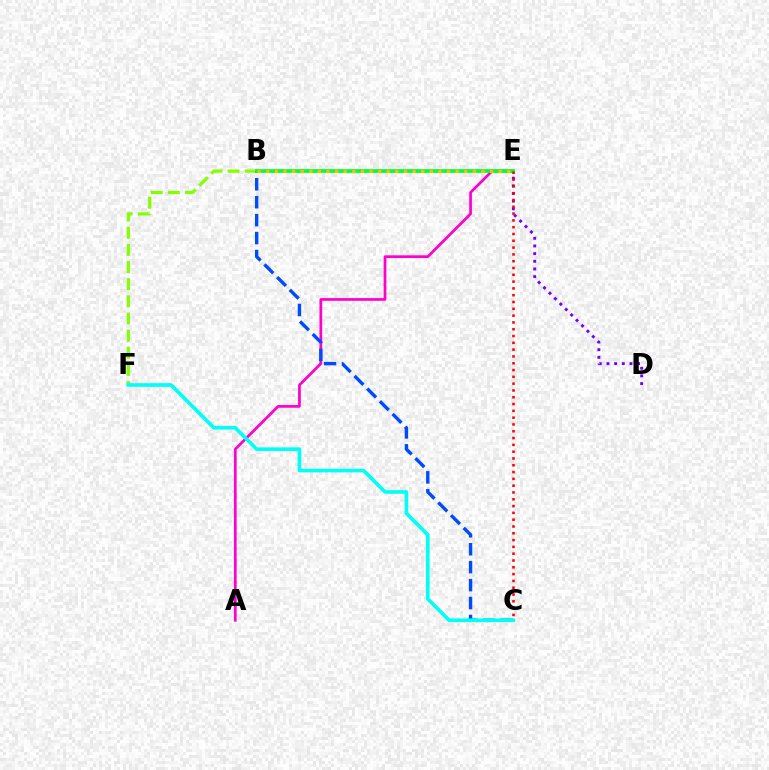{('D', 'E'): [{'color': '#7200ff', 'line_style': 'dotted', 'thickness': 2.08}], ('B', 'F'): [{'color': '#84ff00', 'line_style': 'dashed', 'thickness': 2.33}], ('A', 'E'): [{'color': '#ff00cf', 'line_style': 'solid', 'thickness': 1.96}], ('B', 'C'): [{'color': '#004bff', 'line_style': 'dashed', 'thickness': 2.44}], ('B', 'E'): [{'color': '#00ff39', 'line_style': 'solid', 'thickness': 2.69}, {'color': '#ffbd00', 'line_style': 'dotted', 'thickness': 2.34}], ('C', 'E'): [{'color': '#ff0000', 'line_style': 'dotted', 'thickness': 1.85}], ('C', 'F'): [{'color': '#00fff6', 'line_style': 'solid', 'thickness': 2.62}]}